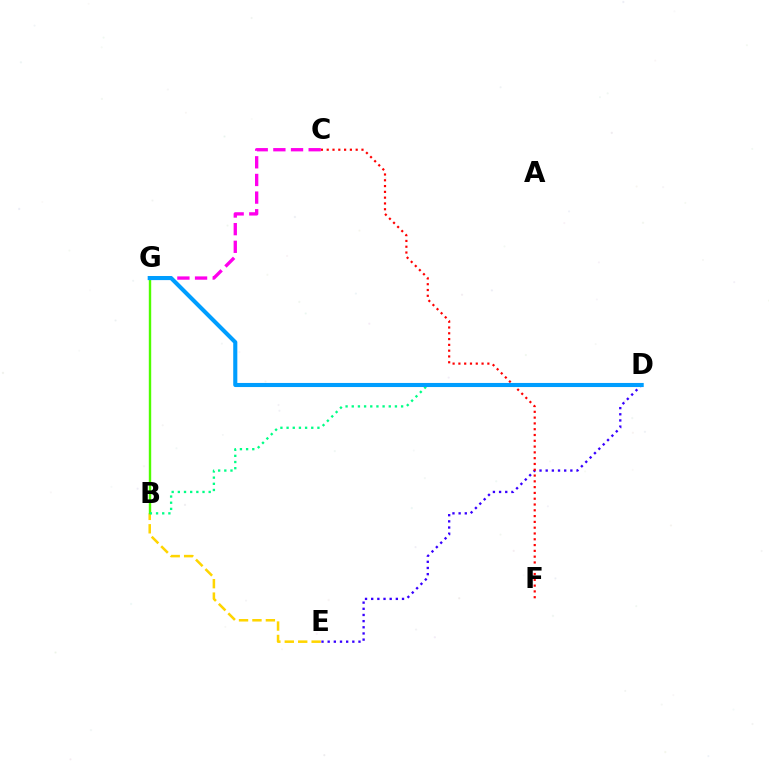{('C', 'G'): [{'color': '#ff00ed', 'line_style': 'dashed', 'thickness': 2.4}], ('B', 'E'): [{'color': '#ffd500', 'line_style': 'dashed', 'thickness': 1.82}], ('B', 'G'): [{'color': '#4fff00', 'line_style': 'solid', 'thickness': 1.73}], ('B', 'D'): [{'color': '#00ff86', 'line_style': 'dotted', 'thickness': 1.68}], ('D', 'E'): [{'color': '#3700ff', 'line_style': 'dotted', 'thickness': 1.67}], ('C', 'F'): [{'color': '#ff0000', 'line_style': 'dotted', 'thickness': 1.57}], ('D', 'G'): [{'color': '#009eff', 'line_style': 'solid', 'thickness': 2.95}]}